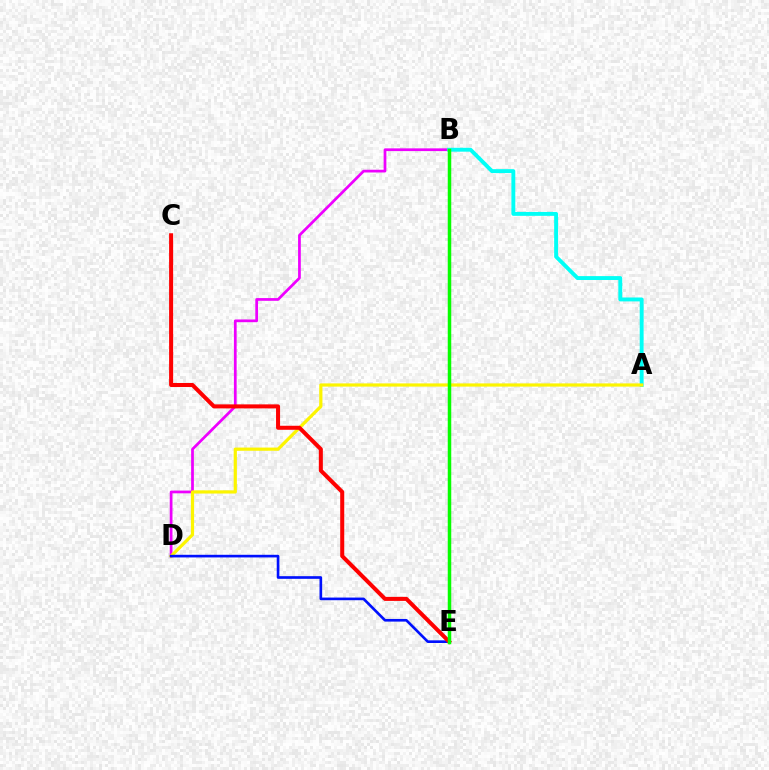{('B', 'D'): [{'color': '#ee00ff', 'line_style': 'solid', 'thickness': 1.97}], ('A', 'B'): [{'color': '#00fff6', 'line_style': 'solid', 'thickness': 2.81}], ('A', 'D'): [{'color': '#fcf500', 'line_style': 'solid', 'thickness': 2.3}], ('D', 'E'): [{'color': '#0010ff', 'line_style': 'solid', 'thickness': 1.91}], ('C', 'E'): [{'color': '#ff0000', 'line_style': 'solid', 'thickness': 2.9}], ('B', 'E'): [{'color': '#08ff00', 'line_style': 'solid', 'thickness': 2.52}]}